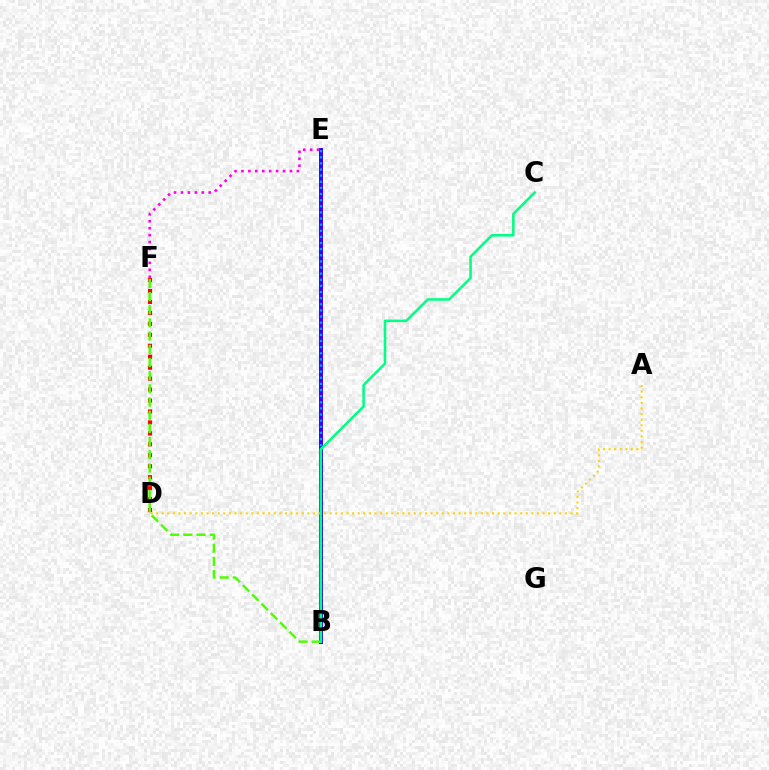{('D', 'F'): [{'color': '#ff0000', 'line_style': 'dotted', 'thickness': 2.98}], ('B', 'E'): [{'color': '#3700ff', 'line_style': 'solid', 'thickness': 2.86}, {'color': '#009eff', 'line_style': 'dotted', 'thickness': 1.66}], ('A', 'D'): [{'color': '#ffd500', 'line_style': 'dotted', 'thickness': 1.52}], ('E', 'F'): [{'color': '#ff00ed', 'line_style': 'dotted', 'thickness': 1.88}], ('B', 'F'): [{'color': '#4fff00', 'line_style': 'dashed', 'thickness': 1.79}], ('B', 'C'): [{'color': '#00ff86', 'line_style': 'solid', 'thickness': 1.83}]}